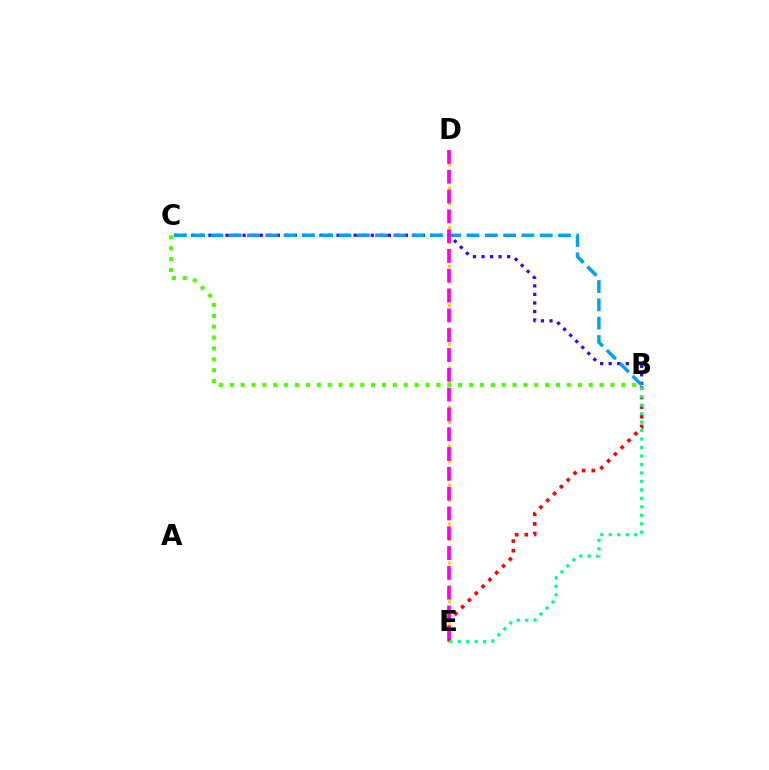{('B', 'C'): [{'color': '#3700ff', 'line_style': 'dotted', 'thickness': 2.32}, {'color': '#4fff00', 'line_style': 'dotted', 'thickness': 2.96}, {'color': '#009eff', 'line_style': 'dashed', 'thickness': 2.49}], ('D', 'E'): [{'color': '#ffd500', 'line_style': 'dotted', 'thickness': 2.12}, {'color': '#ff00ed', 'line_style': 'dashed', 'thickness': 2.69}], ('B', 'E'): [{'color': '#ff0000', 'line_style': 'dotted', 'thickness': 2.62}, {'color': '#00ff86', 'line_style': 'dotted', 'thickness': 2.3}]}